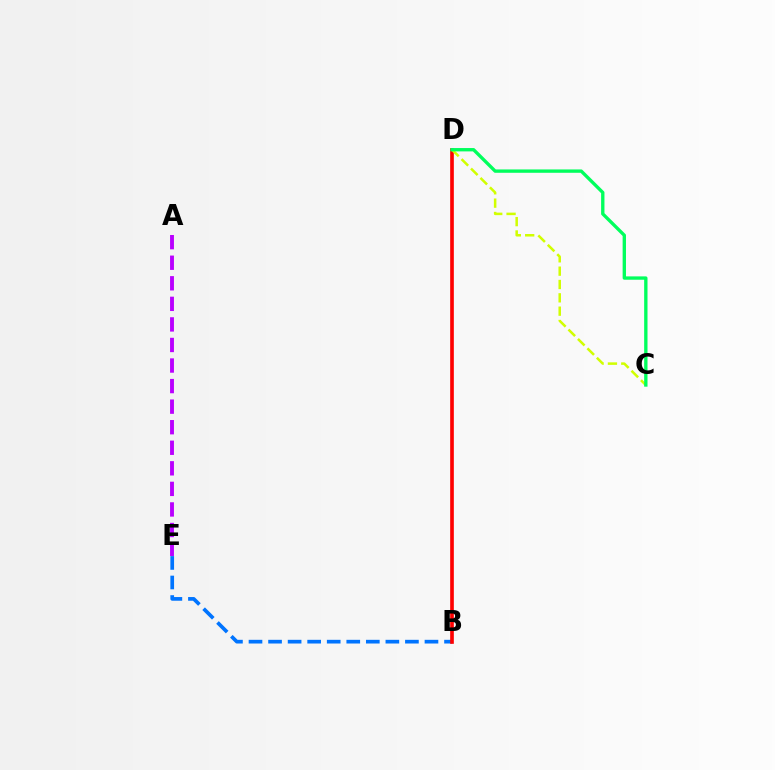{('B', 'E'): [{'color': '#0074ff', 'line_style': 'dashed', 'thickness': 2.66}], ('B', 'D'): [{'color': '#ff0000', 'line_style': 'solid', 'thickness': 2.63}], ('C', 'D'): [{'color': '#d1ff00', 'line_style': 'dashed', 'thickness': 1.81}, {'color': '#00ff5c', 'line_style': 'solid', 'thickness': 2.41}], ('A', 'E'): [{'color': '#b900ff', 'line_style': 'dashed', 'thickness': 2.79}]}